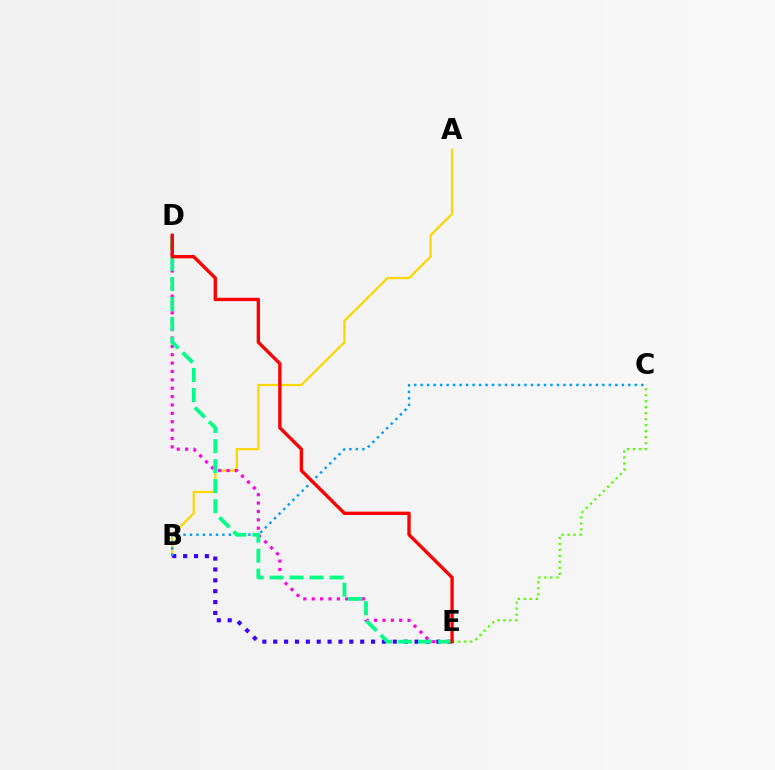{('A', 'B'): [{'color': '#ffd500', 'line_style': 'solid', 'thickness': 1.62}], ('D', 'E'): [{'color': '#ff00ed', 'line_style': 'dotted', 'thickness': 2.27}, {'color': '#00ff86', 'line_style': 'dashed', 'thickness': 2.72}, {'color': '#ff0000', 'line_style': 'solid', 'thickness': 2.41}], ('B', 'E'): [{'color': '#3700ff', 'line_style': 'dotted', 'thickness': 2.95}], ('B', 'C'): [{'color': '#009eff', 'line_style': 'dotted', 'thickness': 1.76}], ('C', 'E'): [{'color': '#4fff00', 'line_style': 'dotted', 'thickness': 1.63}]}